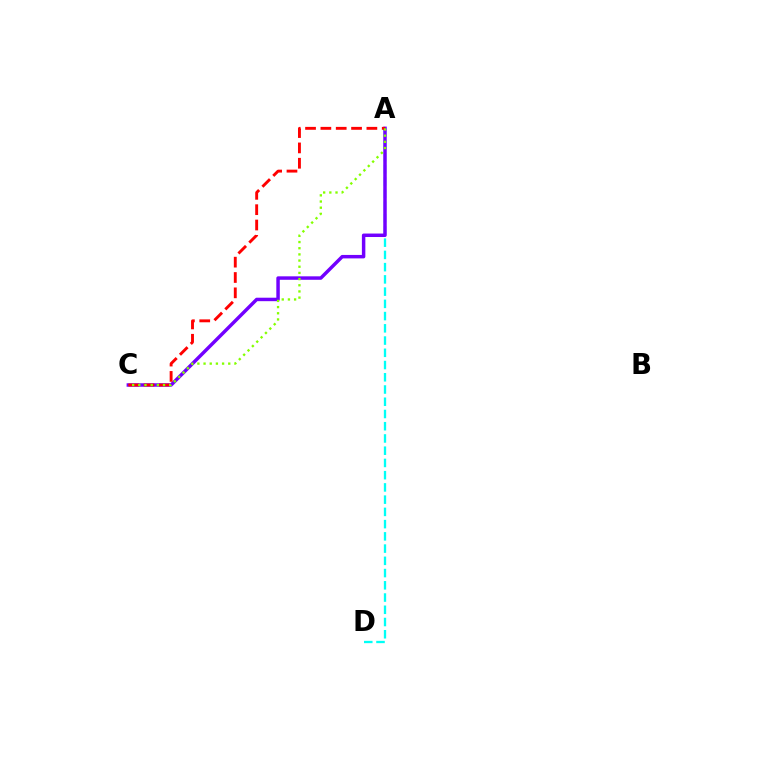{('A', 'D'): [{'color': '#00fff6', 'line_style': 'dashed', 'thickness': 1.66}], ('A', 'C'): [{'color': '#7200ff', 'line_style': 'solid', 'thickness': 2.5}, {'color': '#ff0000', 'line_style': 'dashed', 'thickness': 2.08}, {'color': '#84ff00', 'line_style': 'dotted', 'thickness': 1.68}]}